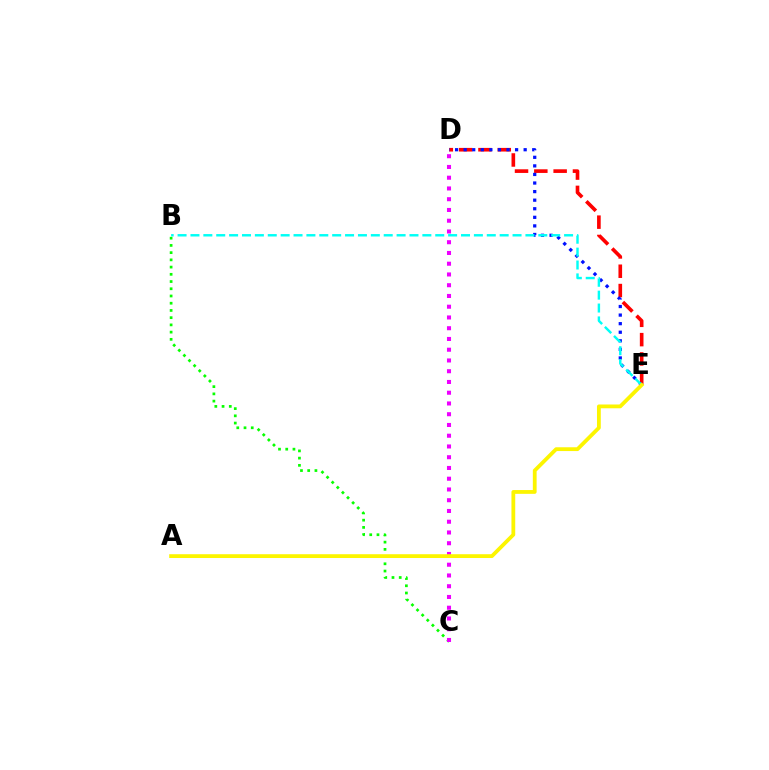{('B', 'C'): [{'color': '#08ff00', 'line_style': 'dotted', 'thickness': 1.96}], ('D', 'E'): [{'color': '#ff0000', 'line_style': 'dashed', 'thickness': 2.62}, {'color': '#0010ff', 'line_style': 'dotted', 'thickness': 2.33}], ('B', 'E'): [{'color': '#00fff6', 'line_style': 'dashed', 'thickness': 1.75}], ('C', 'D'): [{'color': '#ee00ff', 'line_style': 'dotted', 'thickness': 2.92}], ('A', 'E'): [{'color': '#fcf500', 'line_style': 'solid', 'thickness': 2.73}]}